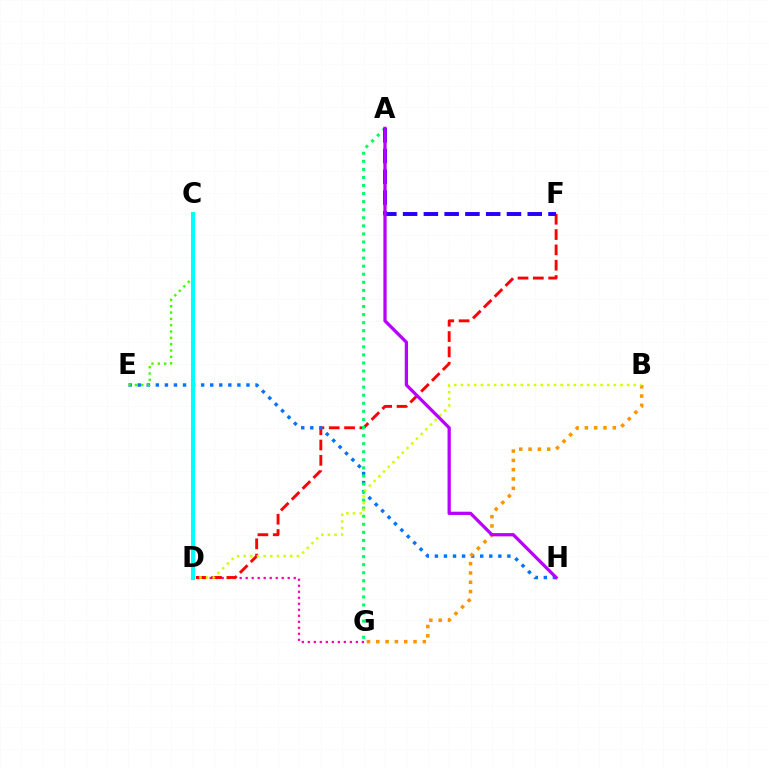{('D', 'G'): [{'color': '#ff00ac', 'line_style': 'dotted', 'thickness': 1.63}], ('D', 'F'): [{'color': '#ff0000', 'line_style': 'dashed', 'thickness': 2.08}], ('E', 'H'): [{'color': '#0074ff', 'line_style': 'dotted', 'thickness': 2.46}], ('B', 'G'): [{'color': '#ff9400', 'line_style': 'dotted', 'thickness': 2.53}], ('A', 'G'): [{'color': '#00ff5c', 'line_style': 'dotted', 'thickness': 2.19}], ('C', 'E'): [{'color': '#3dff00', 'line_style': 'dotted', 'thickness': 1.72}], ('A', 'F'): [{'color': '#2500ff', 'line_style': 'dashed', 'thickness': 2.82}], ('B', 'D'): [{'color': '#d1ff00', 'line_style': 'dotted', 'thickness': 1.81}], ('C', 'D'): [{'color': '#00fff6', 'line_style': 'solid', 'thickness': 2.91}], ('A', 'H'): [{'color': '#b900ff', 'line_style': 'solid', 'thickness': 2.35}]}